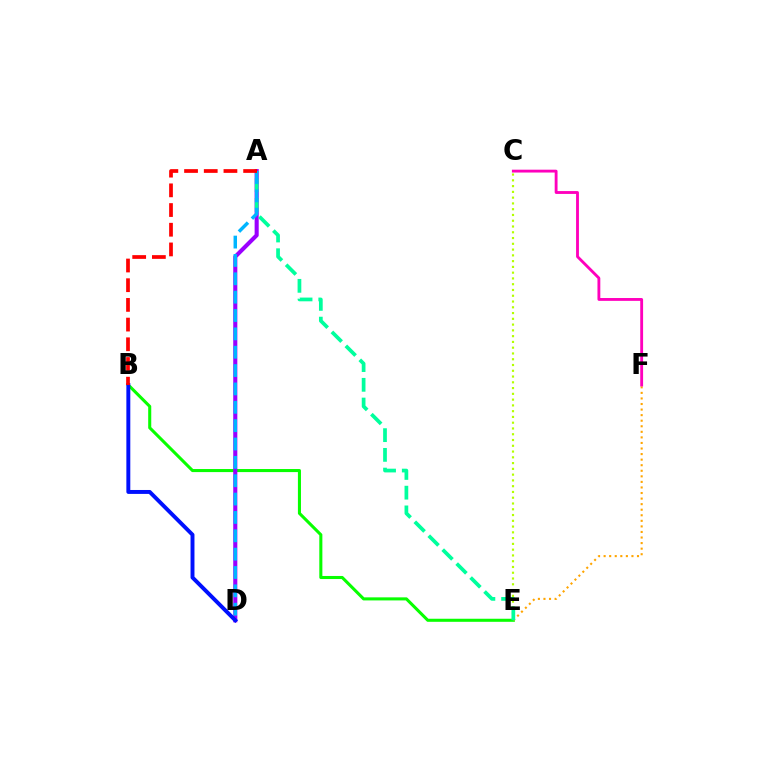{('B', 'E'): [{'color': '#08ff00', 'line_style': 'solid', 'thickness': 2.21}], ('E', 'F'): [{'color': '#ffa500', 'line_style': 'dotted', 'thickness': 1.51}], ('A', 'D'): [{'color': '#9b00ff', 'line_style': 'solid', 'thickness': 2.95}, {'color': '#00b5ff', 'line_style': 'dashed', 'thickness': 2.49}], ('C', 'F'): [{'color': '#ff00bd', 'line_style': 'solid', 'thickness': 2.05}], ('C', 'E'): [{'color': '#b3ff00', 'line_style': 'dotted', 'thickness': 1.57}], ('A', 'E'): [{'color': '#00ff9d', 'line_style': 'dashed', 'thickness': 2.68}], ('B', 'D'): [{'color': '#0010ff', 'line_style': 'solid', 'thickness': 2.83}], ('A', 'B'): [{'color': '#ff0000', 'line_style': 'dashed', 'thickness': 2.68}]}